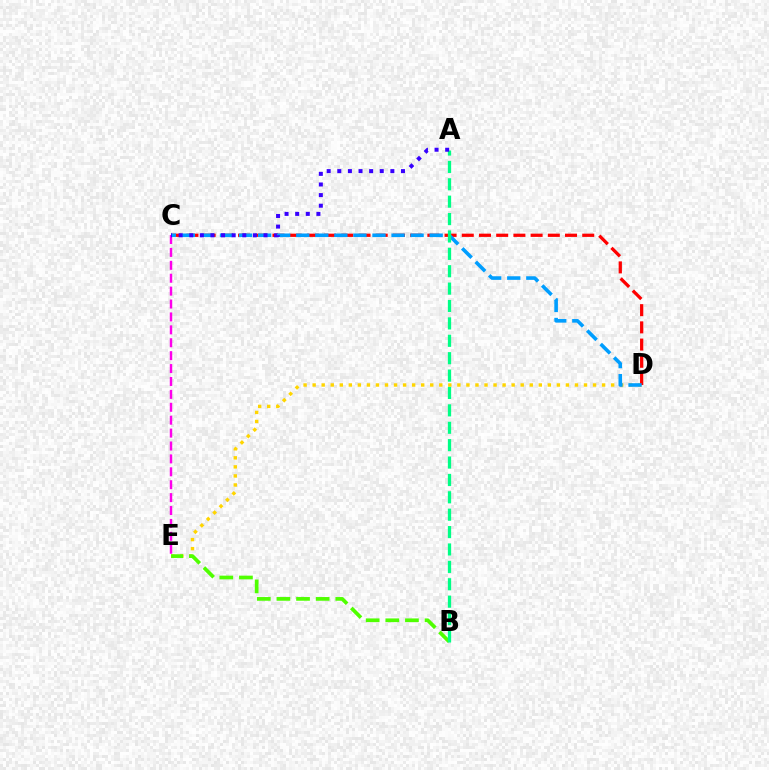{('C', 'E'): [{'color': '#ff00ed', 'line_style': 'dashed', 'thickness': 1.75}], ('D', 'E'): [{'color': '#ffd500', 'line_style': 'dotted', 'thickness': 2.46}], ('C', 'D'): [{'color': '#ff0000', 'line_style': 'dashed', 'thickness': 2.34}, {'color': '#009eff', 'line_style': 'dashed', 'thickness': 2.59}], ('B', 'E'): [{'color': '#4fff00', 'line_style': 'dashed', 'thickness': 2.67}], ('A', 'B'): [{'color': '#00ff86', 'line_style': 'dashed', 'thickness': 2.36}], ('A', 'C'): [{'color': '#3700ff', 'line_style': 'dotted', 'thickness': 2.88}]}